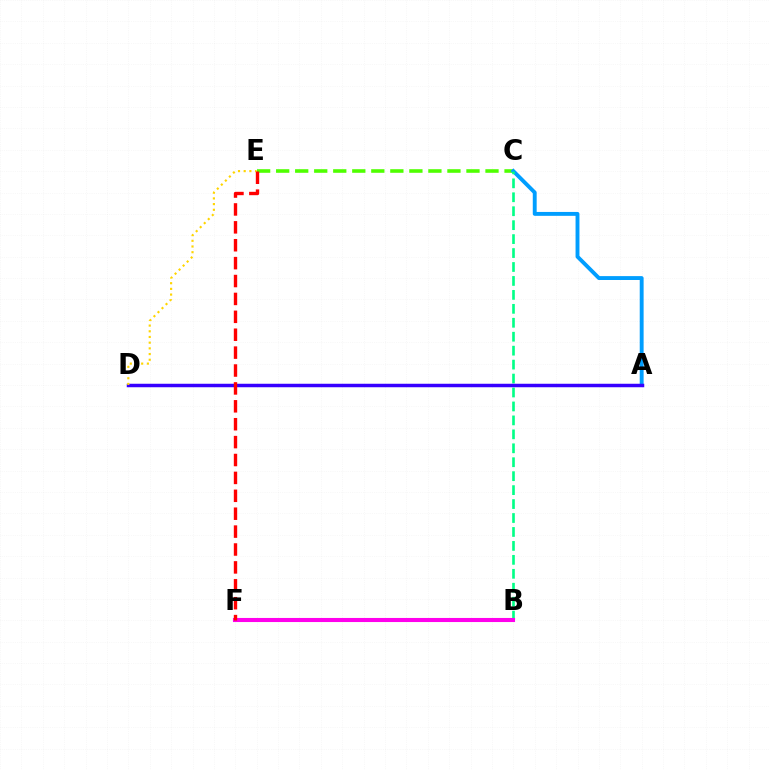{('C', 'E'): [{'color': '#4fff00', 'line_style': 'dashed', 'thickness': 2.59}], ('A', 'C'): [{'color': '#009eff', 'line_style': 'solid', 'thickness': 2.8}], ('B', 'C'): [{'color': '#00ff86', 'line_style': 'dashed', 'thickness': 1.89}], ('B', 'F'): [{'color': '#ff00ed', 'line_style': 'solid', 'thickness': 2.94}], ('A', 'D'): [{'color': '#3700ff', 'line_style': 'solid', 'thickness': 2.51}], ('D', 'E'): [{'color': '#ffd500', 'line_style': 'dotted', 'thickness': 1.55}], ('E', 'F'): [{'color': '#ff0000', 'line_style': 'dashed', 'thickness': 2.43}]}